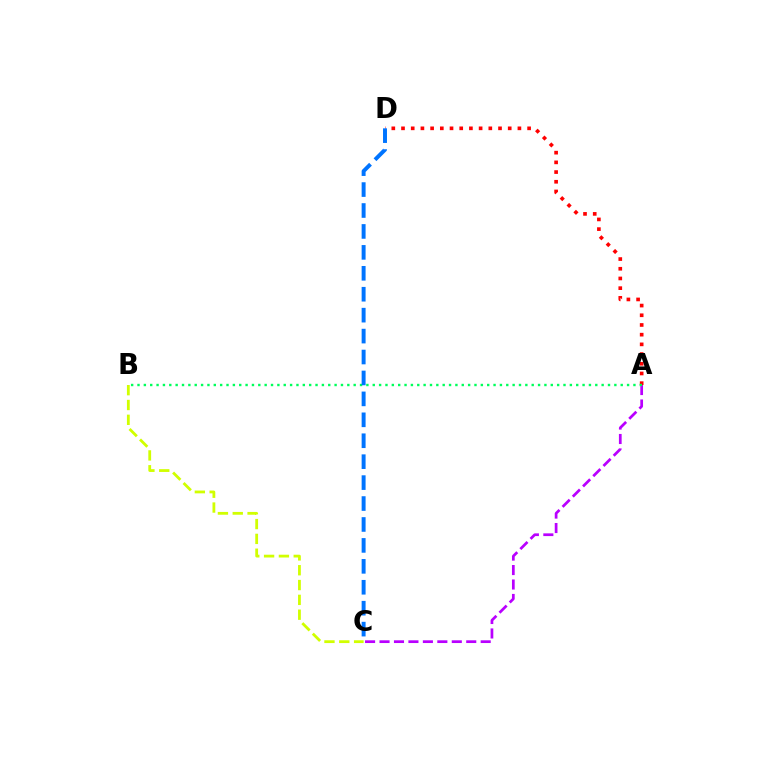{('A', 'D'): [{'color': '#ff0000', 'line_style': 'dotted', 'thickness': 2.64}], ('A', 'C'): [{'color': '#b900ff', 'line_style': 'dashed', 'thickness': 1.96}], ('A', 'B'): [{'color': '#00ff5c', 'line_style': 'dotted', 'thickness': 1.73}], ('C', 'D'): [{'color': '#0074ff', 'line_style': 'dashed', 'thickness': 2.84}], ('B', 'C'): [{'color': '#d1ff00', 'line_style': 'dashed', 'thickness': 2.01}]}